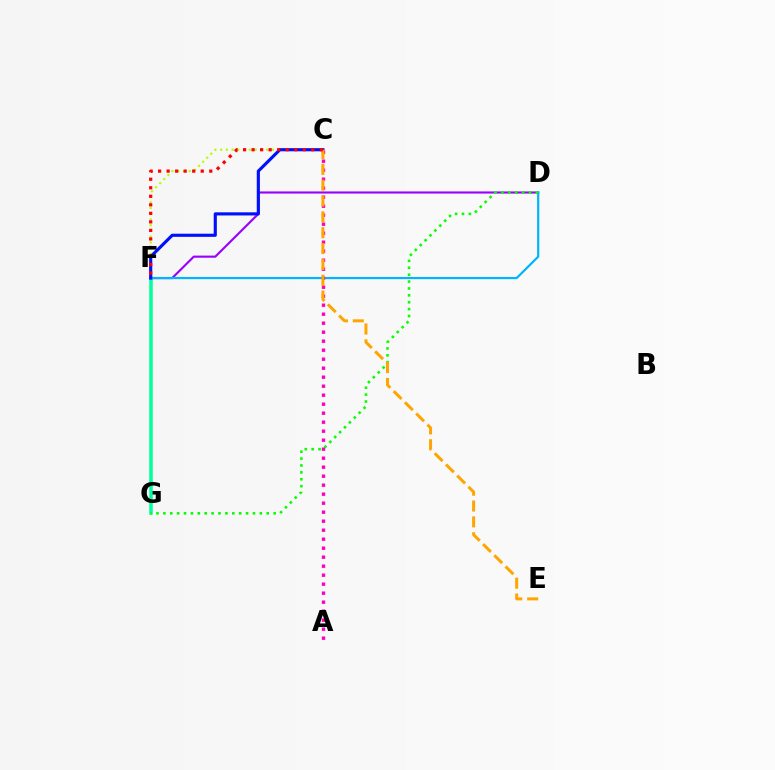{('F', 'G'): [{'color': '#00ff9d', 'line_style': 'solid', 'thickness': 2.52}], ('D', 'F'): [{'color': '#9b00ff', 'line_style': 'solid', 'thickness': 1.54}, {'color': '#00b5ff', 'line_style': 'solid', 'thickness': 1.59}], ('C', 'F'): [{'color': '#b3ff00', 'line_style': 'dotted', 'thickness': 1.56}, {'color': '#0010ff', 'line_style': 'solid', 'thickness': 2.26}, {'color': '#ff0000', 'line_style': 'dotted', 'thickness': 2.32}], ('D', 'G'): [{'color': '#08ff00', 'line_style': 'dotted', 'thickness': 1.87}], ('A', 'C'): [{'color': '#ff00bd', 'line_style': 'dotted', 'thickness': 2.45}], ('C', 'E'): [{'color': '#ffa500', 'line_style': 'dashed', 'thickness': 2.15}]}